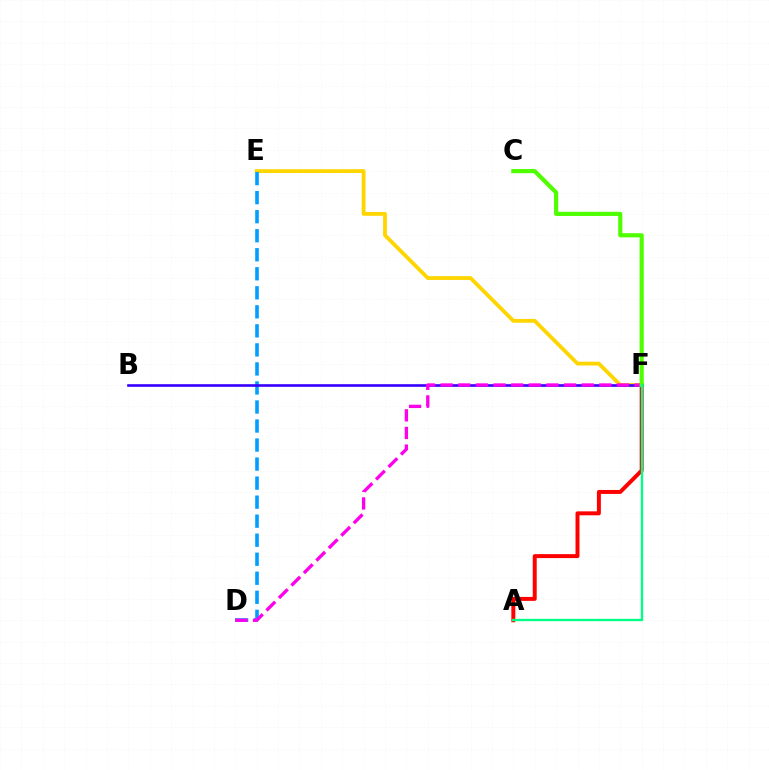{('E', 'F'): [{'color': '#ffd500', 'line_style': 'solid', 'thickness': 2.75}], ('D', 'E'): [{'color': '#009eff', 'line_style': 'dashed', 'thickness': 2.59}], ('A', 'F'): [{'color': '#ff0000', 'line_style': 'solid', 'thickness': 2.85}, {'color': '#00ff86', 'line_style': 'solid', 'thickness': 1.69}], ('B', 'F'): [{'color': '#3700ff', 'line_style': 'solid', 'thickness': 1.9}], ('D', 'F'): [{'color': '#ff00ed', 'line_style': 'dashed', 'thickness': 2.4}], ('C', 'F'): [{'color': '#4fff00', 'line_style': 'solid', 'thickness': 3.0}]}